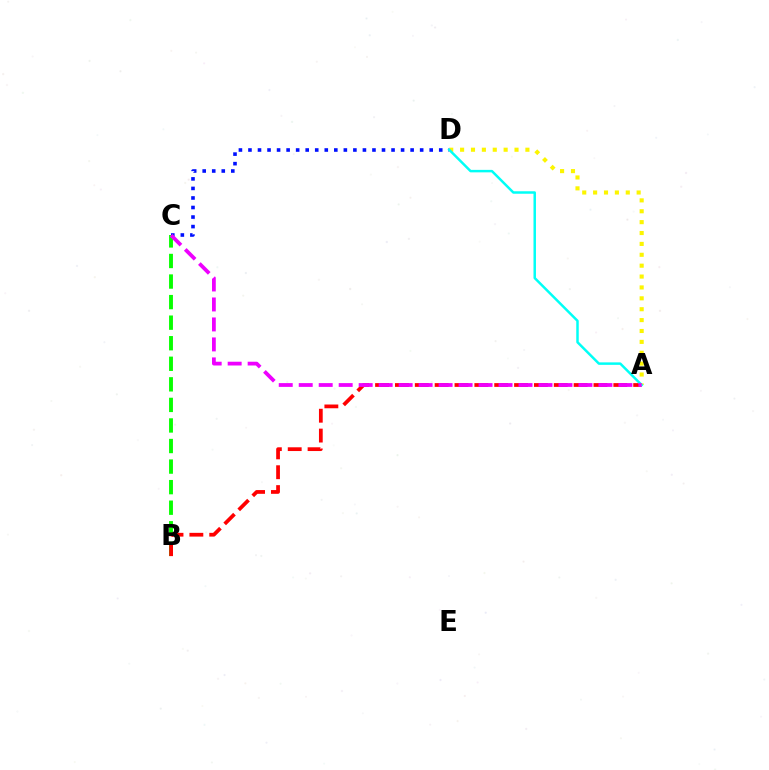{('B', 'C'): [{'color': '#08ff00', 'line_style': 'dashed', 'thickness': 2.79}], ('A', 'D'): [{'color': '#fcf500', 'line_style': 'dotted', 'thickness': 2.96}, {'color': '#00fff6', 'line_style': 'solid', 'thickness': 1.79}], ('A', 'B'): [{'color': '#ff0000', 'line_style': 'dashed', 'thickness': 2.7}], ('C', 'D'): [{'color': '#0010ff', 'line_style': 'dotted', 'thickness': 2.59}], ('A', 'C'): [{'color': '#ee00ff', 'line_style': 'dashed', 'thickness': 2.71}]}